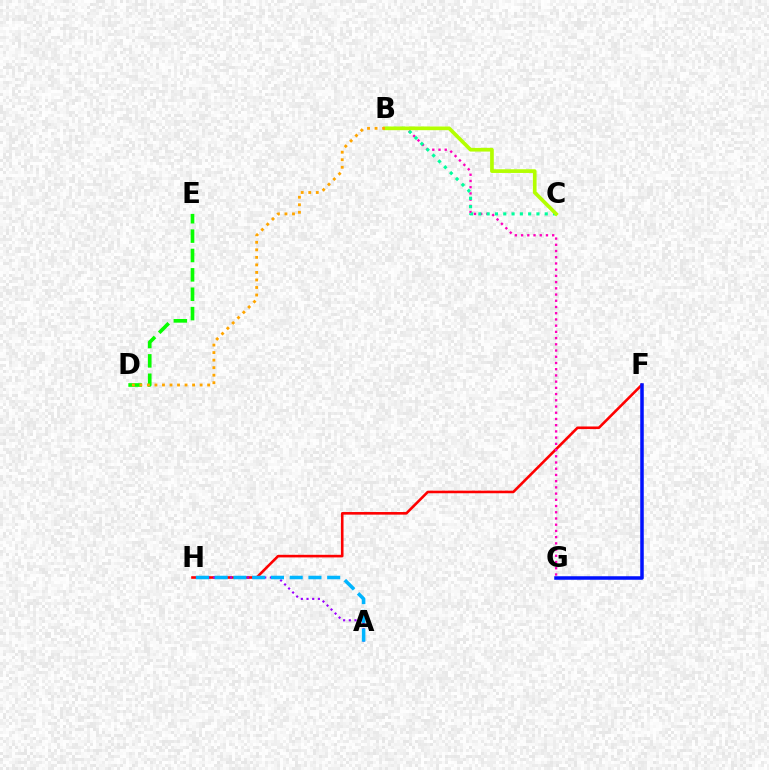{('F', 'H'): [{'color': '#ff0000', 'line_style': 'solid', 'thickness': 1.87}], ('B', 'G'): [{'color': '#ff00bd', 'line_style': 'dotted', 'thickness': 1.69}], ('A', 'H'): [{'color': '#9b00ff', 'line_style': 'dotted', 'thickness': 1.54}, {'color': '#00b5ff', 'line_style': 'dashed', 'thickness': 2.55}], ('B', 'C'): [{'color': '#00ff9d', 'line_style': 'dotted', 'thickness': 2.25}, {'color': '#b3ff00', 'line_style': 'solid', 'thickness': 2.66}], ('D', 'E'): [{'color': '#08ff00', 'line_style': 'dashed', 'thickness': 2.63}], ('B', 'D'): [{'color': '#ffa500', 'line_style': 'dotted', 'thickness': 2.05}], ('F', 'G'): [{'color': '#0010ff', 'line_style': 'solid', 'thickness': 2.53}]}